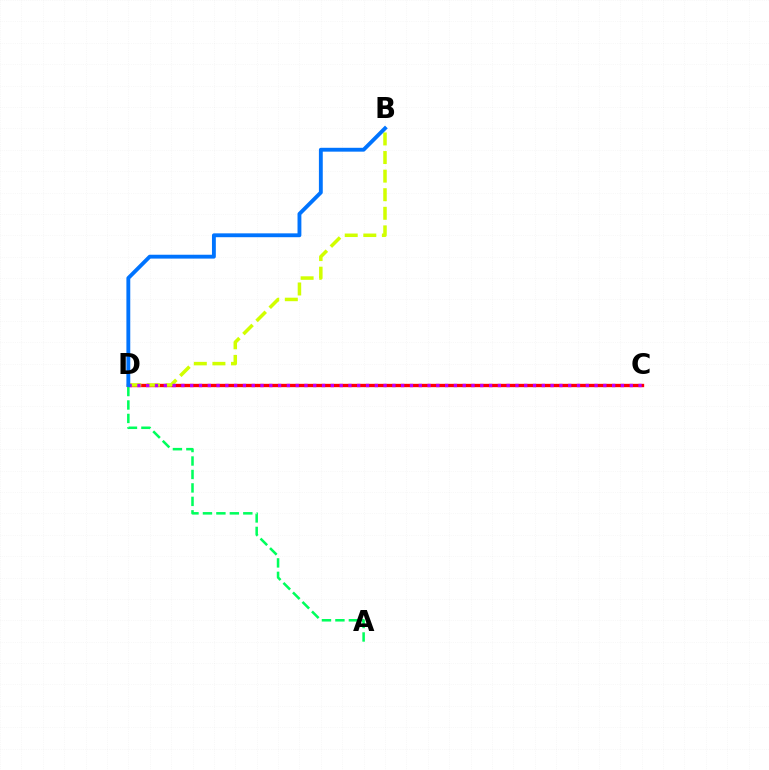{('C', 'D'): [{'color': '#ff0000', 'line_style': 'solid', 'thickness': 2.41}, {'color': '#b900ff', 'line_style': 'dotted', 'thickness': 2.39}], ('B', 'D'): [{'color': '#d1ff00', 'line_style': 'dashed', 'thickness': 2.53}, {'color': '#0074ff', 'line_style': 'solid', 'thickness': 2.78}], ('A', 'D'): [{'color': '#00ff5c', 'line_style': 'dashed', 'thickness': 1.83}]}